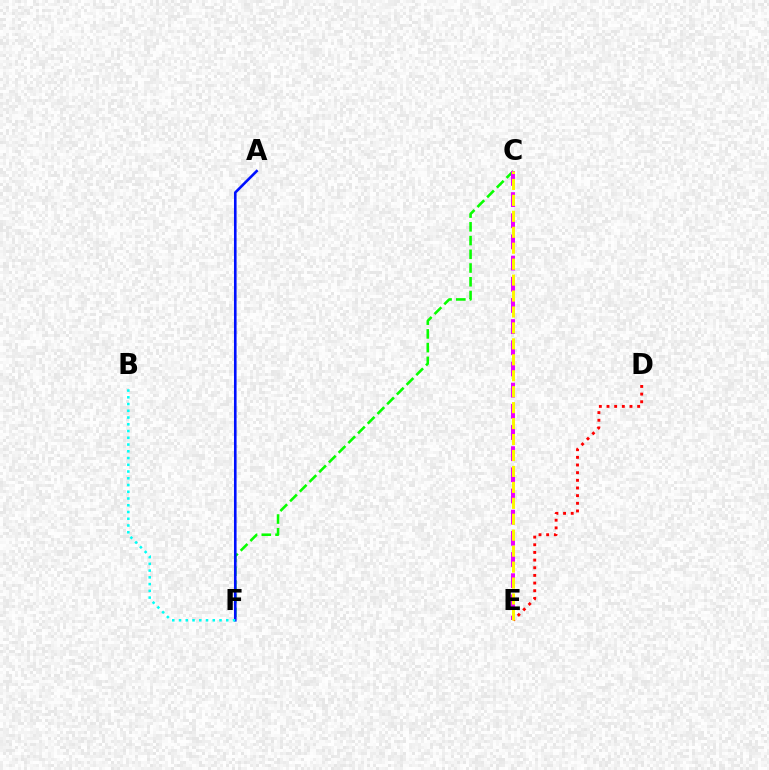{('C', 'F'): [{'color': '#08ff00', 'line_style': 'dashed', 'thickness': 1.87}], ('C', 'E'): [{'color': '#ee00ff', 'line_style': 'dashed', 'thickness': 2.88}, {'color': '#fcf500', 'line_style': 'dashed', 'thickness': 2.17}], ('D', 'E'): [{'color': '#ff0000', 'line_style': 'dotted', 'thickness': 2.08}], ('A', 'F'): [{'color': '#0010ff', 'line_style': 'solid', 'thickness': 1.88}], ('B', 'F'): [{'color': '#00fff6', 'line_style': 'dotted', 'thickness': 1.83}]}